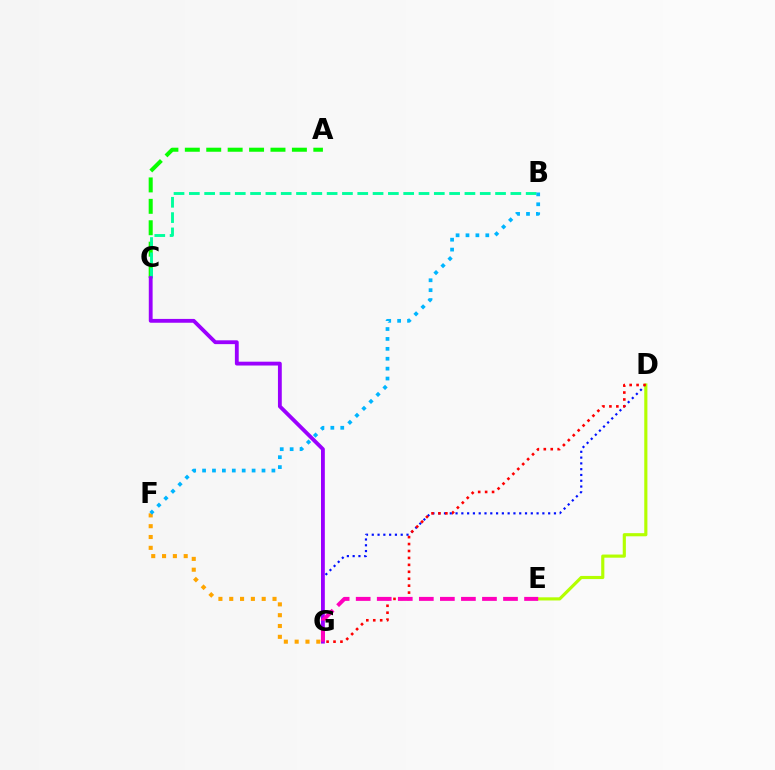{('F', 'G'): [{'color': '#ffa500', 'line_style': 'dotted', 'thickness': 2.94}], ('A', 'C'): [{'color': '#08ff00', 'line_style': 'dashed', 'thickness': 2.91}], ('B', 'C'): [{'color': '#00ff9d', 'line_style': 'dashed', 'thickness': 2.08}], ('D', 'G'): [{'color': '#0010ff', 'line_style': 'dotted', 'thickness': 1.57}, {'color': '#ff0000', 'line_style': 'dotted', 'thickness': 1.88}], ('D', 'E'): [{'color': '#b3ff00', 'line_style': 'solid', 'thickness': 2.26}], ('B', 'F'): [{'color': '#00b5ff', 'line_style': 'dotted', 'thickness': 2.69}], ('C', 'G'): [{'color': '#9b00ff', 'line_style': 'solid', 'thickness': 2.76}], ('E', 'G'): [{'color': '#ff00bd', 'line_style': 'dashed', 'thickness': 2.86}]}